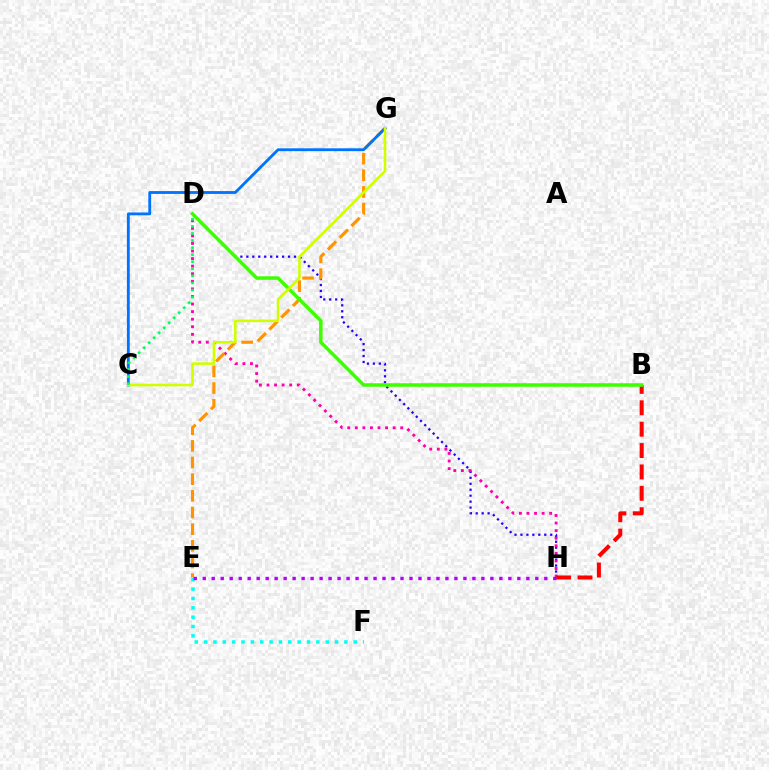{('D', 'H'): [{'color': '#2500ff', 'line_style': 'dotted', 'thickness': 1.62}, {'color': '#ff00ac', 'line_style': 'dotted', 'thickness': 2.06}], ('B', 'H'): [{'color': '#ff0000', 'line_style': 'dashed', 'thickness': 2.91}], ('E', 'G'): [{'color': '#ff9400', 'line_style': 'dashed', 'thickness': 2.26}], ('E', 'F'): [{'color': '#00fff6', 'line_style': 'dotted', 'thickness': 2.54}], ('E', 'H'): [{'color': '#b900ff', 'line_style': 'dotted', 'thickness': 2.44}], ('B', 'D'): [{'color': '#3dff00', 'line_style': 'solid', 'thickness': 2.52}], ('C', 'G'): [{'color': '#0074ff', 'line_style': 'solid', 'thickness': 2.04}, {'color': '#d1ff00', 'line_style': 'solid', 'thickness': 1.87}], ('C', 'D'): [{'color': '#00ff5c', 'line_style': 'dotted', 'thickness': 1.92}]}